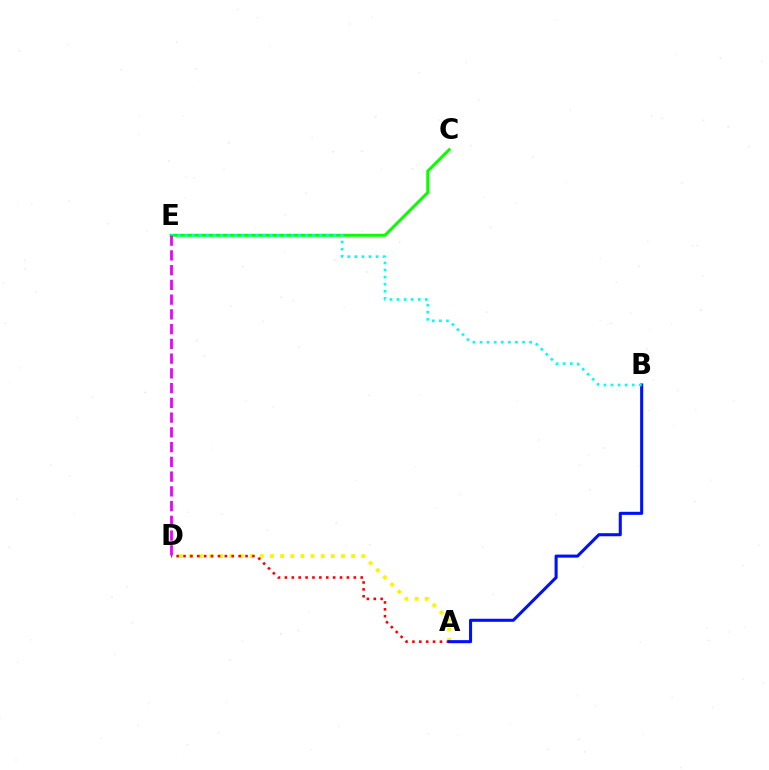{('A', 'D'): [{'color': '#fcf500', 'line_style': 'dotted', 'thickness': 2.76}, {'color': '#ff0000', 'line_style': 'dotted', 'thickness': 1.87}], ('C', 'E'): [{'color': '#08ff00', 'line_style': 'solid', 'thickness': 2.16}], ('A', 'B'): [{'color': '#0010ff', 'line_style': 'solid', 'thickness': 2.21}], ('B', 'E'): [{'color': '#00fff6', 'line_style': 'dotted', 'thickness': 1.92}], ('D', 'E'): [{'color': '#ee00ff', 'line_style': 'dashed', 'thickness': 2.0}]}